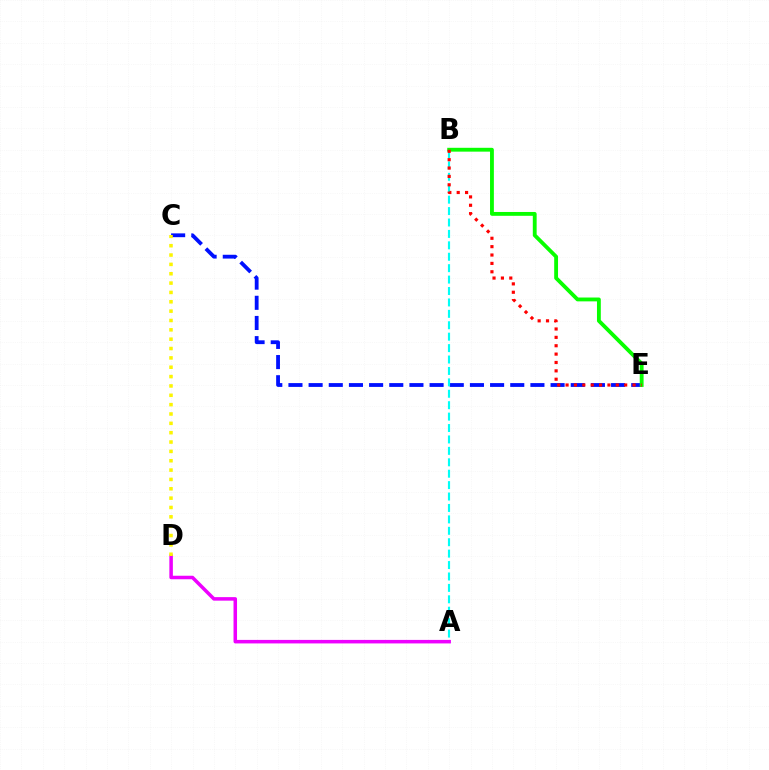{('C', 'E'): [{'color': '#0010ff', 'line_style': 'dashed', 'thickness': 2.74}], ('B', 'E'): [{'color': '#08ff00', 'line_style': 'solid', 'thickness': 2.76}, {'color': '#ff0000', 'line_style': 'dotted', 'thickness': 2.28}], ('A', 'B'): [{'color': '#00fff6', 'line_style': 'dashed', 'thickness': 1.55}], ('A', 'D'): [{'color': '#ee00ff', 'line_style': 'solid', 'thickness': 2.53}], ('C', 'D'): [{'color': '#fcf500', 'line_style': 'dotted', 'thickness': 2.54}]}